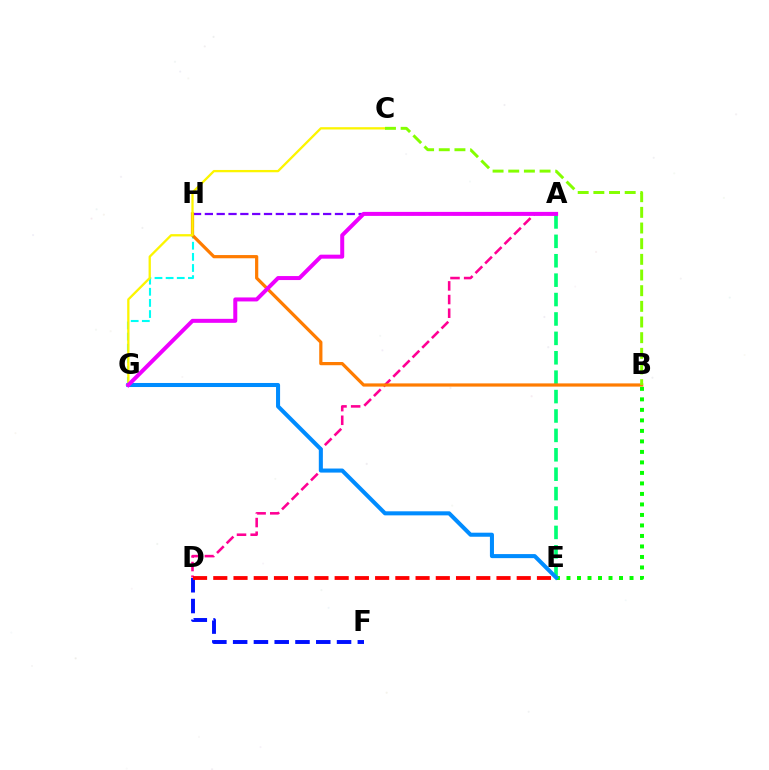{('A', 'E'): [{'color': '#00ff74', 'line_style': 'dashed', 'thickness': 2.64}], ('D', 'F'): [{'color': '#0010ff', 'line_style': 'dashed', 'thickness': 2.82}], ('G', 'H'): [{'color': '#00fff6', 'line_style': 'dashed', 'thickness': 1.51}], ('A', 'D'): [{'color': '#ff0094', 'line_style': 'dashed', 'thickness': 1.86}], ('A', 'H'): [{'color': '#7200ff', 'line_style': 'dashed', 'thickness': 1.61}], ('D', 'E'): [{'color': '#ff0000', 'line_style': 'dashed', 'thickness': 2.75}], ('B', 'H'): [{'color': '#ff7c00', 'line_style': 'solid', 'thickness': 2.31}], ('C', 'G'): [{'color': '#fcf500', 'line_style': 'solid', 'thickness': 1.65}], ('B', 'E'): [{'color': '#08ff00', 'line_style': 'dotted', 'thickness': 2.85}], ('E', 'G'): [{'color': '#008cff', 'line_style': 'solid', 'thickness': 2.92}], ('A', 'G'): [{'color': '#ee00ff', 'line_style': 'solid', 'thickness': 2.88}], ('B', 'C'): [{'color': '#84ff00', 'line_style': 'dashed', 'thickness': 2.13}]}